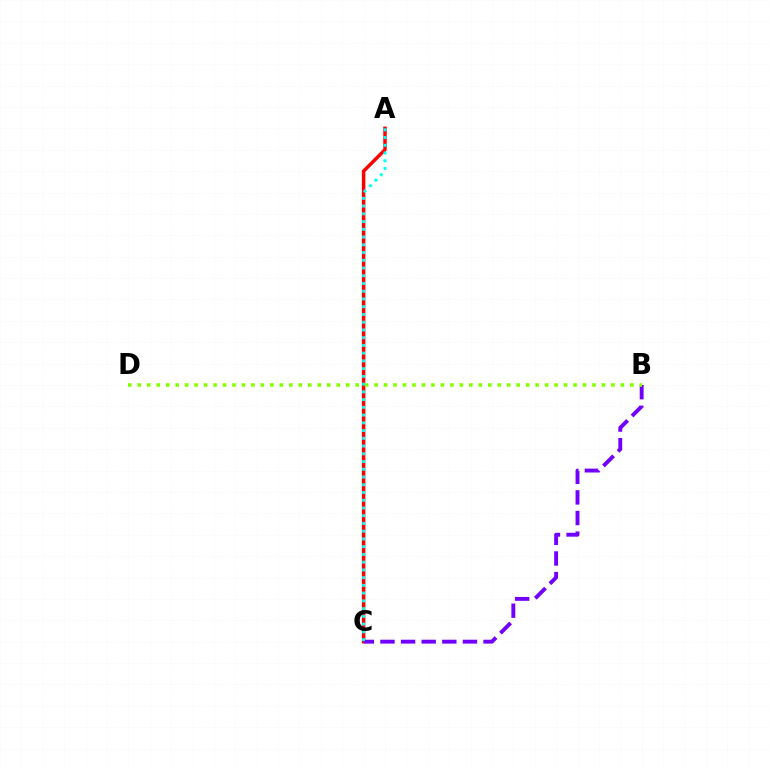{('A', 'C'): [{'color': '#ff0000', 'line_style': 'solid', 'thickness': 2.5}, {'color': '#00fff6', 'line_style': 'dotted', 'thickness': 2.1}], ('B', 'C'): [{'color': '#7200ff', 'line_style': 'dashed', 'thickness': 2.8}], ('B', 'D'): [{'color': '#84ff00', 'line_style': 'dotted', 'thickness': 2.57}]}